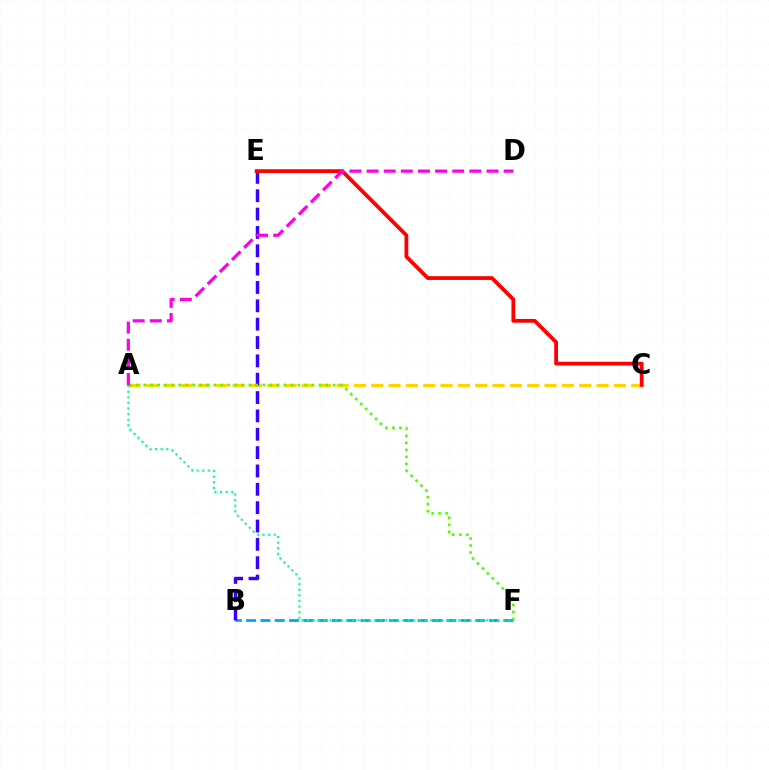{('A', 'C'): [{'color': '#ffd500', 'line_style': 'dashed', 'thickness': 2.35}], ('B', 'F'): [{'color': '#009eff', 'line_style': 'dashed', 'thickness': 1.94}], ('B', 'E'): [{'color': '#3700ff', 'line_style': 'dashed', 'thickness': 2.49}], ('A', 'F'): [{'color': '#4fff00', 'line_style': 'dotted', 'thickness': 1.91}, {'color': '#00ff86', 'line_style': 'dotted', 'thickness': 1.52}], ('C', 'E'): [{'color': '#ff0000', 'line_style': 'solid', 'thickness': 2.73}], ('A', 'D'): [{'color': '#ff00ed', 'line_style': 'dashed', 'thickness': 2.33}]}